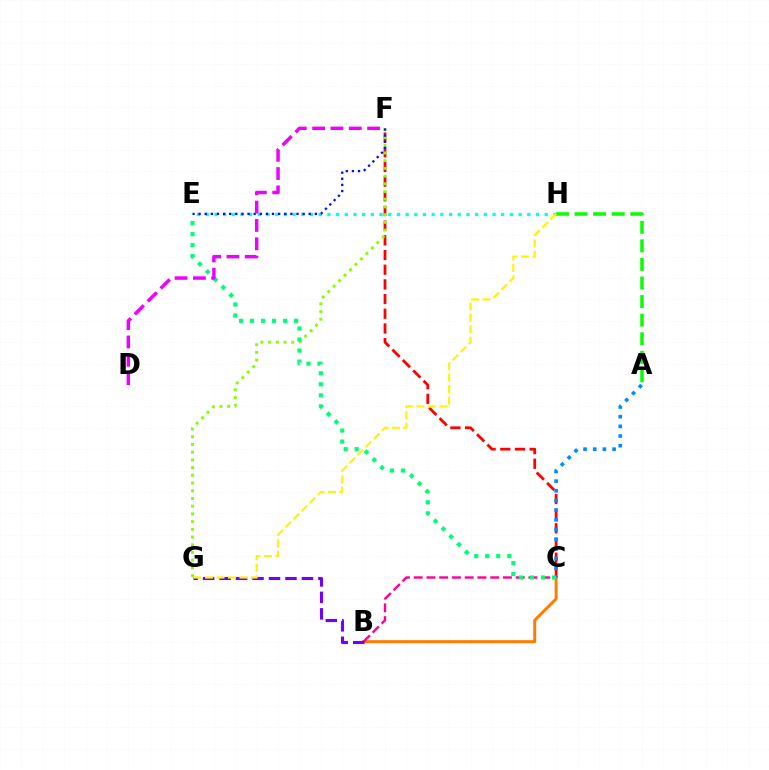{('E', 'H'): [{'color': '#00fff6', 'line_style': 'dotted', 'thickness': 2.36}], ('C', 'F'): [{'color': '#ff0000', 'line_style': 'dashed', 'thickness': 1.99}], ('B', 'C'): [{'color': '#ff7c00', 'line_style': 'solid', 'thickness': 2.16}, {'color': '#ff0094', 'line_style': 'dashed', 'thickness': 1.73}], ('B', 'G'): [{'color': '#7200ff', 'line_style': 'dashed', 'thickness': 2.24}], ('F', 'G'): [{'color': '#84ff00', 'line_style': 'dotted', 'thickness': 2.1}], ('A', 'H'): [{'color': '#08ff00', 'line_style': 'dashed', 'thickness': 2.52}], ('A', 'C'): [{'color': '#008cff', 'line_style': 'dotted', 'thickness': 2.63}], ('C', 'E'): [{'color': '#00ff74', 'line_style': 'dotted', 'thickness': 2.99}], ('E', 'F'): [{'color': '#0010ff', 'line_style': 'dotted', 'thickness': 1.66}], ('D', 'F'): [{'color': '#ee00ff', 'line_style': 'dashed', 'thickness': 2.49}], ('G', 'H'): [{'color': '#fcf500', 'line_style': 'dashed', 'thickness': 1.56}]}